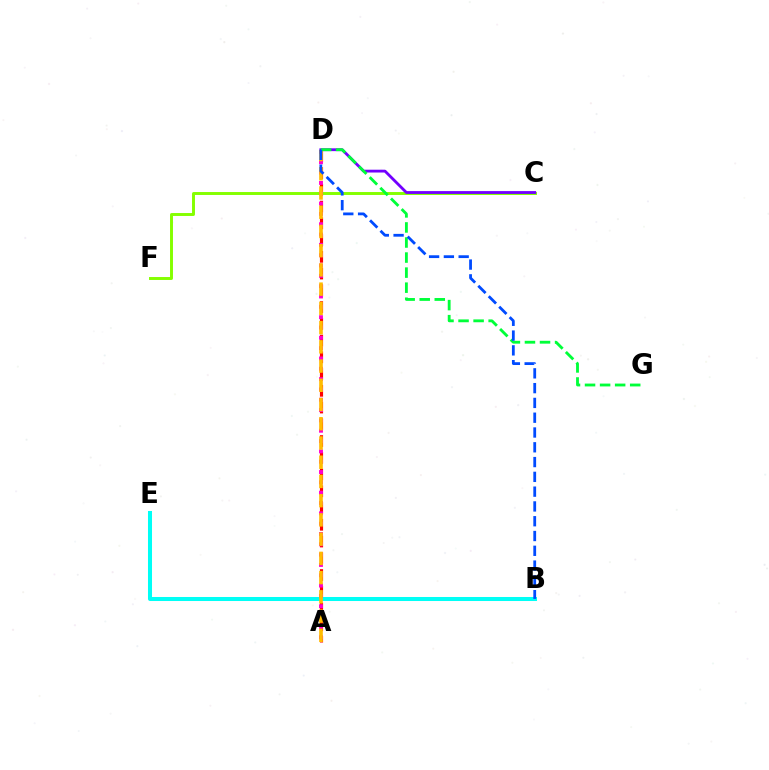{('A', 'D'): [{'color': '#ff0000', 'line_style': 'dashed', 'thickness': 2.28}, {'color': '#ff00cf', 'line_style': 'dotted', 'thickness': 2.81}, {'color': '#ffbd00', 'line_style': 'dashed', 'thickness': 2.61}], ('C', 'F'): [{'color': '#84ff00', 'line_style': 'solid', 'thickness': 2.12}], ('B', 'E'): [{'color': '#00fff6', 'line_style': 'solid', 'thickness': 2.9}], ('C', 'D'): [{'color': '#7200ff', 'line_style': 'solid', 'thickness': 2.03}], ('D', 'G'): [{'color': '#00ff39', 'line_style': 'dashed', 'thickness': 2.05}], ('B', 'D'): [{'color': '#004bff', 'line_style': 'dashed', 'thickness': 2.01}]}